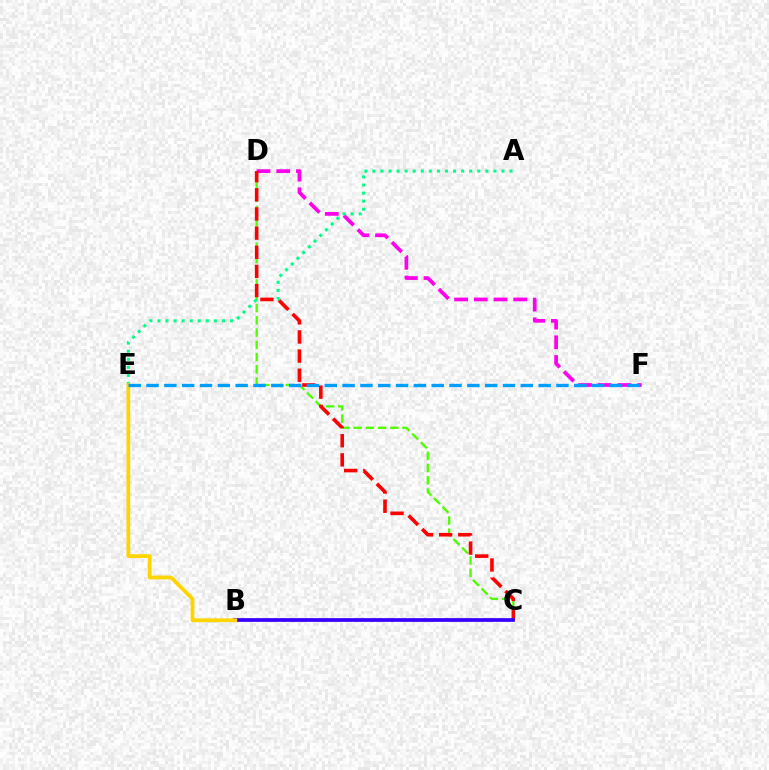{('C', 'D'): [{'color': '#4fff00', 'line_style': 'dashed', 'thickness': 1.66}, {'color': '#ff0000', 'line_style': 'dashed', 'thickness': 2.6}], ('D', 'F'): [{'color': '#ff00ed', 'line_style': 'dashed', 'thickness': 2.68}], ('A', 'E'): [{'color': '#00ff86', 'line_style': 'dotted', 'thickness': 2.19}], ('B', 'C'): [{'color': '#3700ff', 'line_style': 'solid', 'thickness': 2.68}], ('B', 'E'): [{'color': '#ffd500', 'line_style': 'solid', 'thickness': 2.71}], ('E', 'F'): [{'color': '#009eff', 'line_style': 'dashed', 'thickness': 2.42}]}